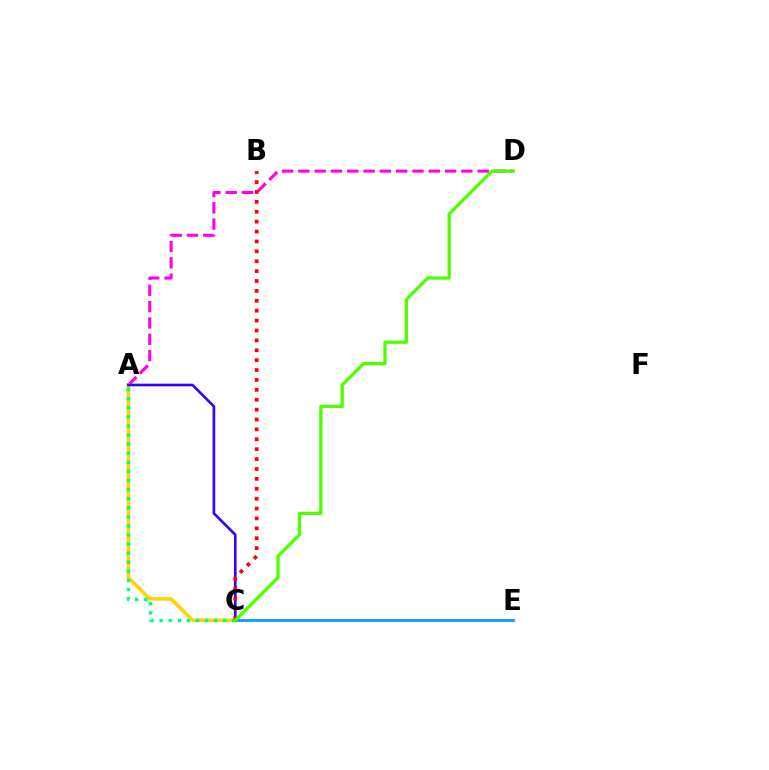{('A', 'D'): [{'color': '#ff00ed', 'line_style': 'dashed', 'thickness': 2.21}], ('A', 'C'): [{'color': '#ffd500', 'line_style': 'solid', 'thickness': 2.6}, {'color': '#3700ff', 'line_style': 'solid', 'thickness': 1.91}, {'color': '#00ff86', 'line_style': 'dotted', 'thickness': 2.47}], ('C', 'E'): [{'color': '#009eff', 'line_style': 'solid', 'thickness': 1.97}], ('B', 'C'): [{'color': '#ff0000', 'line_style': 'dotted', 'thickness': 2.69}], ('C', 'D'): [{'color': '#4fff00', 'line_style': 'solid', 'thickness': 2.36}]}